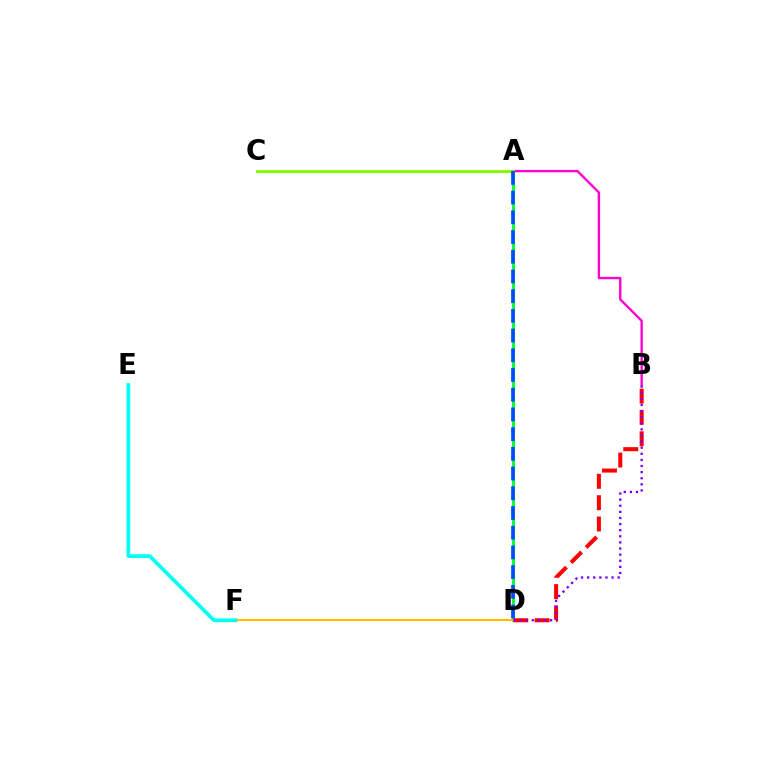{('A', 'D'): [{'color': '#00ff39', 'line_style': 'solid', 'thickness': 2.1}, {'color': '#004bff', 'line_style': 'dashed', 'thickness': 2.68}], ('A', 'B'): [{'color': '#ff00cf', 'line_style': 'solid', 'thickness': 1.71}], ('B', 'D'): [{'color': '#ff0000', 'line_style': 'dashed', 'thickness': 2.9}, {'color': '#7200ff', 'line_style': 'dotted', 'thickness': 1.66}], ('A', 'C'): [{'color': '#84ff00', 'line_style': 'solid', 'thickness': 2.1}], ('D', 'F'): [{'color': '#ffbd00', 'line_style': 'solid', 'thickness': 1.54}], ('E', 'F'): [{'color': '#00fff6', 'line_style': 'solid', 'thickness': 2.68}]}